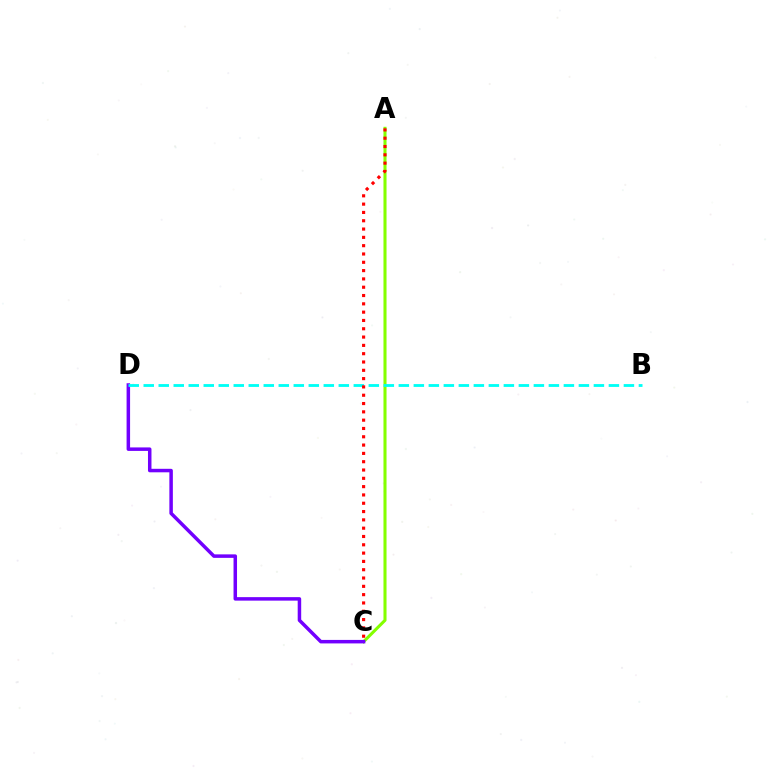{('A', 'C'): [{'color': '#84ff00', 'line_style': 'solid', 'thickness': 2.21}, {'color': '#ff0000', 'line_style': 'dotted', 'thickness': 2.26}], ('C', 'D'): [{'color': '#7200ff', 'line_style': 'solid', 'thickness': 2.52}], ('B', 'D'): [{'color': '#00fff6', 'line_style': 'dashed', 'thickness': 2.04}]}